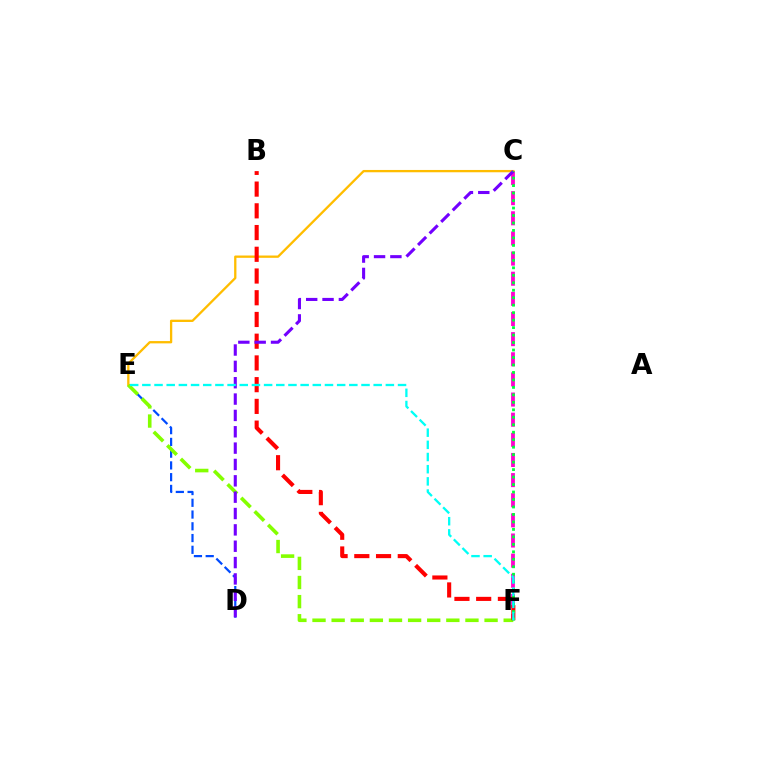{('D', 'E'): [{'color': '#004bff', 'line_style': 'dashed', 'thickness': 1.6}], ('C', 'F'): [{'color': '#ff00cf', 'line_style': 'dashed', 'thickness': 2.74}, {'color': '#00ff39', 'line_style': 'dotted', 'thickness': 2.03}], ('C', 'E'): [{'color': '#ffbd00', 'line_style': 'solid', 'thickness': 1.66}], ('E', 'F'): [{'color': '#84ff00', 'line_style': 'dashed', 'thickness': 2.6}, {'color': '#00fff6', 'line_style': 'dashed', 'thickness': 1.65}], ('B', 'F'): [{'color': '#ff0000', 'line_style': 'dashed', 'thickness': 2.95}], ('C', 'D'): [{'color': '#7200ff', 'line_style': 'dashed', 'thickness': 2.22}]}